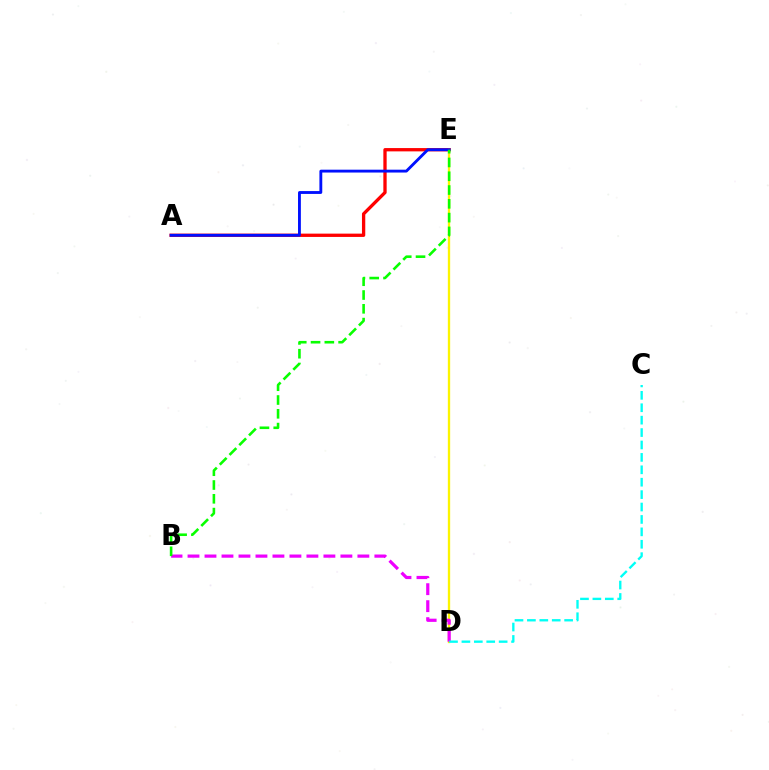{('A', 'E'): [{'color': '#ff0000', 'line_style': 'solid', 'thickness': 2.38}, {'color': '#0010ff', 'line_style': 'solid', 'thickness': 2.05}], ('D', 'E'): [{'color': '#fcf500', 'line_style': 'solid', 'thickness': 1.68}], ('B', 'D'): [{'color': '#ee00ff', 'line_style': 'dashed', 'thickness': 2.31}], ('C', 'D'): [{'color': '#00fff6', 'line_style': 'dashed', 'thickness': 1.69}], ('B', 'E'): [{'color': '#08ff00', 'line_style': 'dashed', 'thickness': 1.87}]}